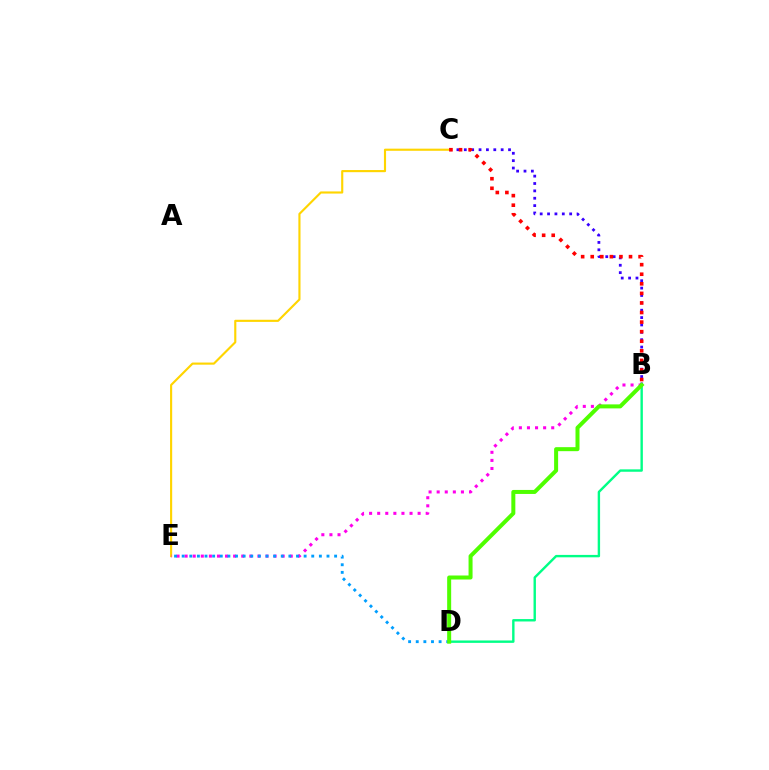{('B', 'C'): [{'color': '#3700ff', 'line_style': 'dotted', 'thickness': 2.0}, {'color': '#ff0000', 'line_style': 'dotted', 'thickness': 2.6}], ('C', 'E'): [{'color': '#ffd500', 'line_style': 'solid', 'thickness': 1.54}], ('B', 'E'): [{'color': '#ff00ed', 'line_style': 'dotted', 'thickness': 2.2}], ('B', 'D'): [{'color': '#00ff86', 'line_style': 'solid', 'thickness': 1.73}, {'color': '#4fff00', 'line_style': 'solid', 'thickness': 2.88}], ('D', 'E'): [{'color': '#009eff', 'line_style': 'dotted', 'thickness': 2.07}]}